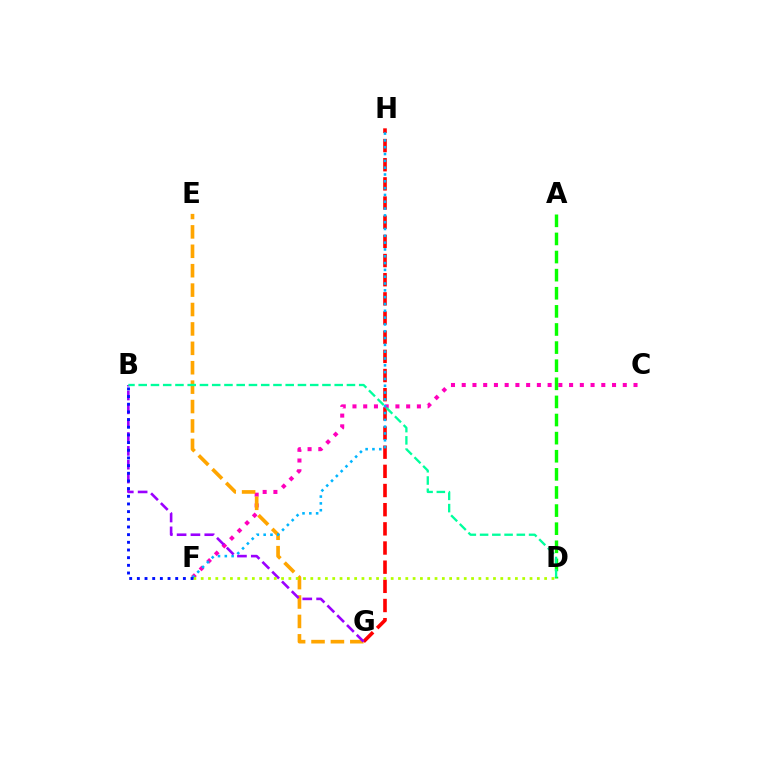{('G', 'H'): [{'color': '#ff0000', 'line_style': 'dashed', 'thickness': 2.6}], ('C', 'F'): [{'color': '#ff00bd', 'line_style': 'dotted', 'thickness': 2.92}], ('E', 'G'): [{'color': '#ffa500', 'line_style': 'dashed', 'thickness': 2.64}], ('F', 'H'): [{'color': '#00b5ff', 'line_style': 'dotted', 'thickness': 1.85}], ('B', 'G'): [{'color': '#9b00ff', 'line_style': 'dashed', 'thickness': 1.88}], ('A', 'D'): [{'color': '#08ff00', 'line_style': 'dashed', 'thickness': 2.46}], ('D', 'F'): [{'color': '#b3ff00', 'line_style': 'dotted', 'thickness': 1.99}], ('B', 'F'): [{'color': '#0010ff', 'line_style': 'dotted', 'thickness': 2.08}], ('B', 'D'): [{'color': '#00ff9d', 'line_style': 'dashed', 'thickness': 1.66}]}